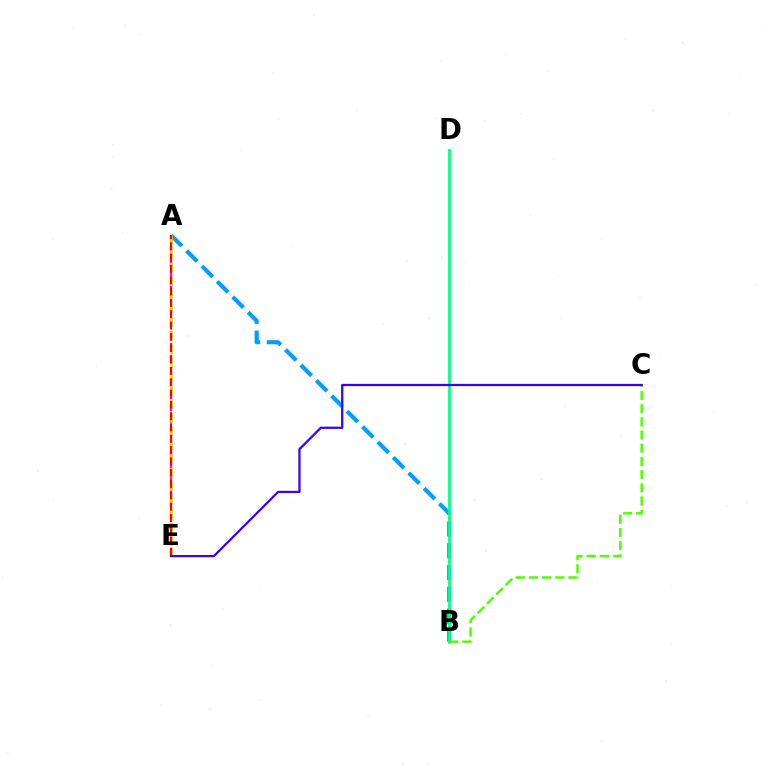{('A', 'B'): [{'color': '#009eff', 'line_style': 'dashed', 'thickness': 2.96}], ('A', 'E'): [{'color': '#ff00ed', 'line_style': 'dashed', 'thickness': 1.64}, {'color': '#ffd500', 'line_style': 'dashed', 'thickness': 1.86}, {'color': '#ff0000', 'line_style': 'dashed', 'thickness': 1.54}], ('B', 'D'): [{'color': '#00ff86', 'line_style': 'solid', 'thickness': 1.98}], ('B', 'C'): [{'color': '#4fff00', 'line_style': 'dashed', 'thickness': 1.79}], ('C', 'E'): [{'color': '#3700ff', 'line_style': 'solid', 'thickness': 1.62}]}